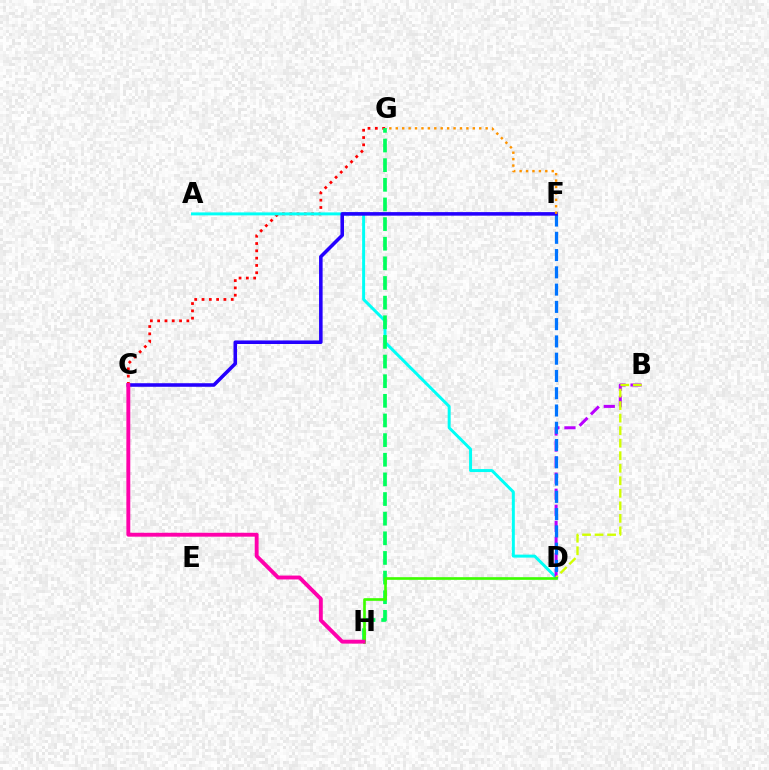{('C', 'G'): [{'color': '#ff0000', 'line_style': 'dotted', 'thickness': 1.98}], ('A', 'D'): [{'color': '#00fff6', 'line_style': 'solid', 'thickness': 2.14}], ('G', 'H'): [{'color': '#00ff5c', 'line_style': 'dashed', 'thickness': 2.67}], ('B', 'D'): [{'color': '#b900ff', 'line_style': 'dashed', 'thickness': 2.18}, {'color': '#d1ff00', 'line_style': 'dashed', 'thickness': 1.7}], ('D', 'F'): [{'color': '#0074ff', 'line_style': 'dashed', 'thickness': 2.35}], ('D', 'H'): [{'color': '#3dff00', 'line_style': 'solid', 'thickness': 1.92}], ('C', 'F'): [{'color': '#2500ff', 'line_style': 'solid', 'thickness': 2.56}], ('F', 'G'): [{'color': '#ff9400', 'line_style': 'dotted', 'thickness': 1.74}], ('C', 'H'): [{'color': '#ff00ac', 'line_style': 'solid', 'thickness': 2.8}]}